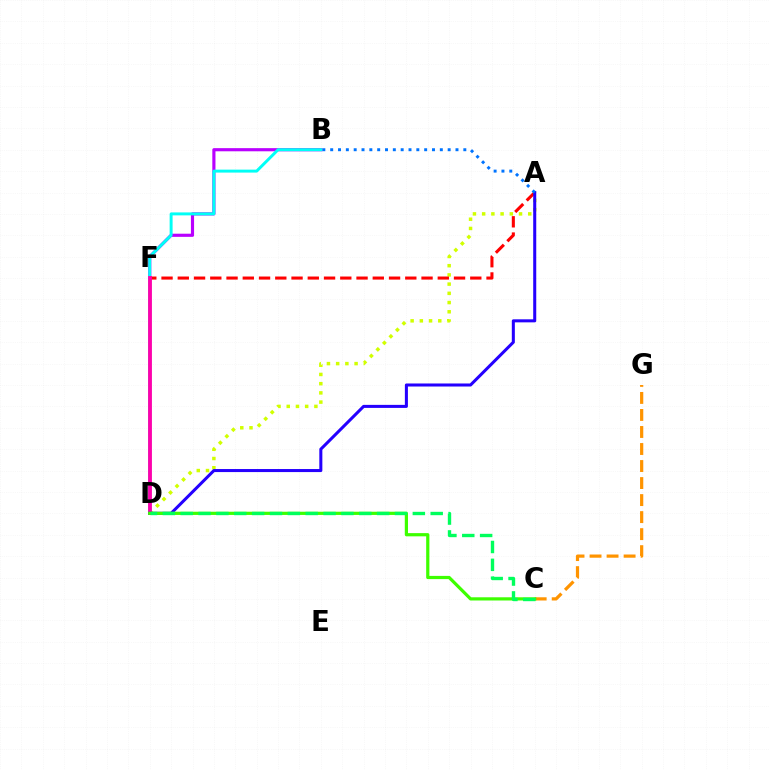{('A', 'D'): [{'color': '#d1ff00', 'line_style': 'dotted', 'thickness': 2.5}, {'color': '#2500ff', 'line_style': 'solid', 'thickness': 2.19}], ('B', 'F'): [{'color': '#b900ff', 'line_style': 'solid', 'thickness': 2.26}], ('C', 'G'): [{'color': '#ff9400', 'line_style': 'dashed', 'thickness': 2.31}], ('B', 'D'): [{'color': '#00fff6', 'line_style': 'solid', 'thickness': 2.13}], ('A', 'F'): [{'color': '#ff0000', 'line_style': 'dashed', 'thickness': 2.21}], ('D', 'F'): [{'color': '#ff00ac', 'line_style': 'solid', 'thickness': 2.76}], ('C', 'D'): [{'color': '#3dff00', 'line_style': 'solid', 'thickness': 2.31}, {'color': '#00ff5c', 'line_style': 'dashed', 'thickness': 2.43}], ('A', 'B'): [{'color': '#0074ff', 'line_style': 'dotted', 'thickness': 2.13}]}